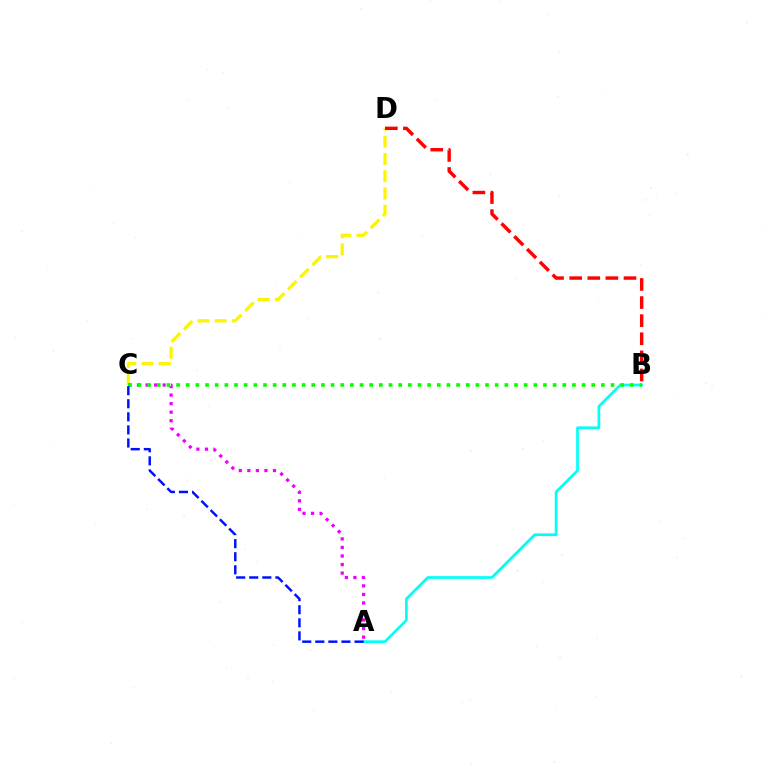{('A', 'B'): [{'color': '#00fff6', 'line_style': 'solid', 'thickness': 1.95}], ('C', 'D'): [{'color': '#fcf500', 'line_style': 'dashed', 'thickness': 2.34}], ('A', 'C'): [{'color': '#ee00ff', 'line_style': 'dotted', 'thickness': 2.32}, {'color': '#0010ff', 'line_style': 'dashed', 'thickness': 1.78}], ('B', 'C'): [{'color': '#08ff00', 'line_style': 'dotted', 'thickness': 2.62}], ('B', 'D'): [{'color': '#ff0000', 'line_style': 'dashed', 'thickness': 2.46}]}